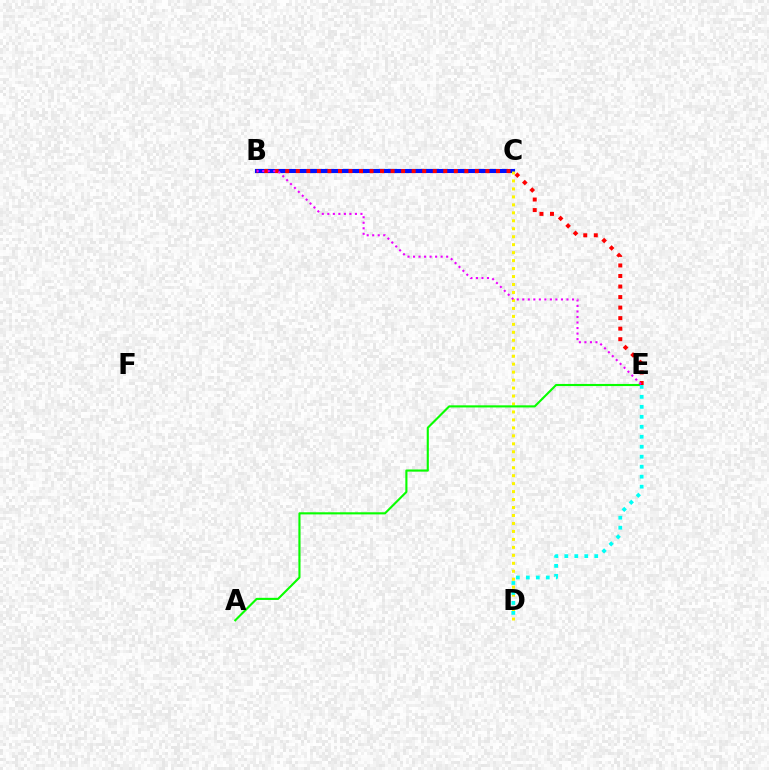{('B', 'C'): [{'color': '#0010ff', 'line_style': 'solid', 'thickness': 2.96}], ('C', 'D'): [{'color': '#fcf500', 'line_style': 'dotted', 'thickness': 2.16}], ('A', 'E'): [{'color': '#08ff00', 'line_style': 'solid', 'thickness': 1.53}], ('B', 'E'): [{'color': '#ff0000', 'line_style': 'dotted', 'thickness': 2.86}, {'color': '#ee00ff', 'line_style': 'dotted', 'thickness': 1.5}], ('D', 'E'): [{'color': '#00fff6', 'line_style': 'dotted', 'thickness': 2.71}]}